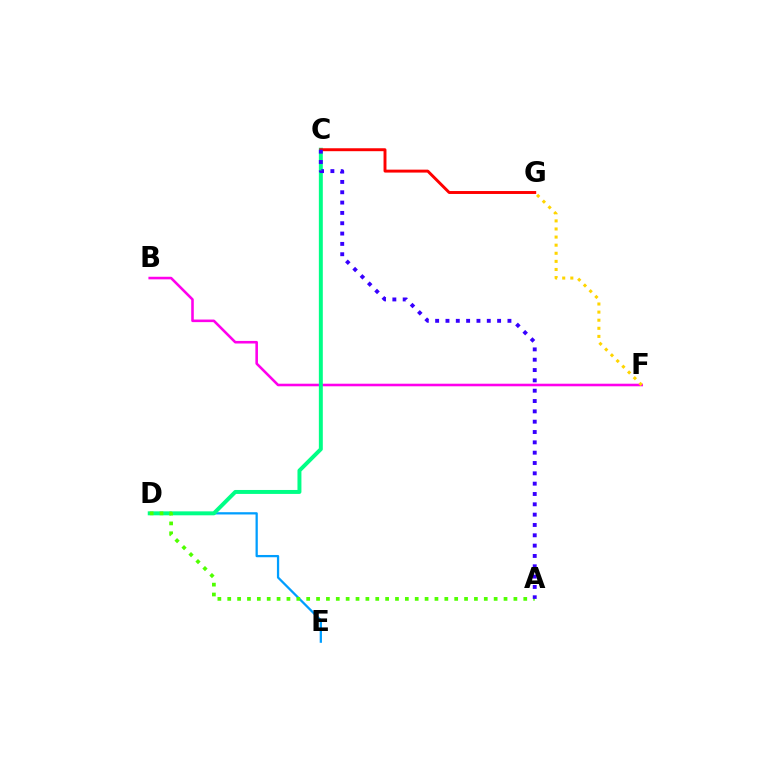{('D', 'E'): [{'color': '#009eff', 'line_style': 'solid', 'thickness': 1.63}], ('B', 'F'): [{'color': '#ff00ed', 'line_style': 'solid', 'thickness': 1.86}], ('C', 'D'): [{'color': '#00ff86', 'line_style': 'solid', 'thickness': 2.85}], ('F', 'G'): [{'color': '#ffd500', 'line_style': 'dotted', 'thickness': 2.2}], ('A', 'D'): [{'color': '#4fff00', 'line_style': 'dotted', 'thickness': 2.68}], ('C', 'G'): [{'color': '#ff0000', 'line_style': 'solid', 'thickness': 2.11}], ('A', 'C'): [{'color': '#3700ff', 'line_style': 'dotted', 'thickness': 2.81}]}